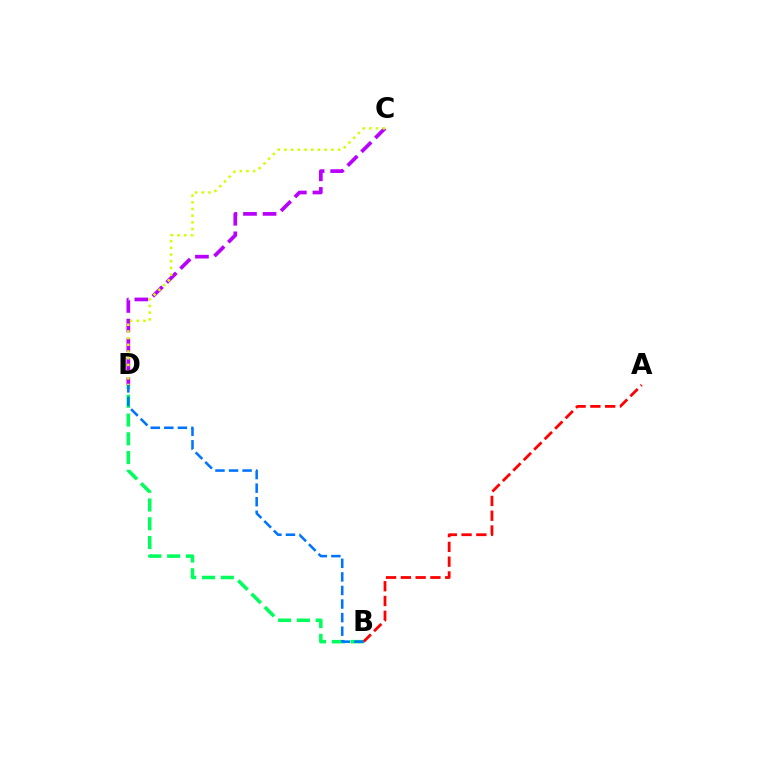{('C', 'D'): [{'color': '#b900ff', 'line_style': 'dashed', 'thickness': 2.66}, {'color': '#d1ff00', 'line_style': 'dotted', 'thickness': 1.82}], ('B', 'D'): [{'color': '#00ff5c', 'line_style': 'dashed', 'thickness': 2.55}, {'color': '#0074ff', 'line_style': 'dashed', 'thickness': 1.84}], ('A', 'B'): [{'color': '#ff0000', 'line_style': 'dashed', 'thickness': 2.01}]}